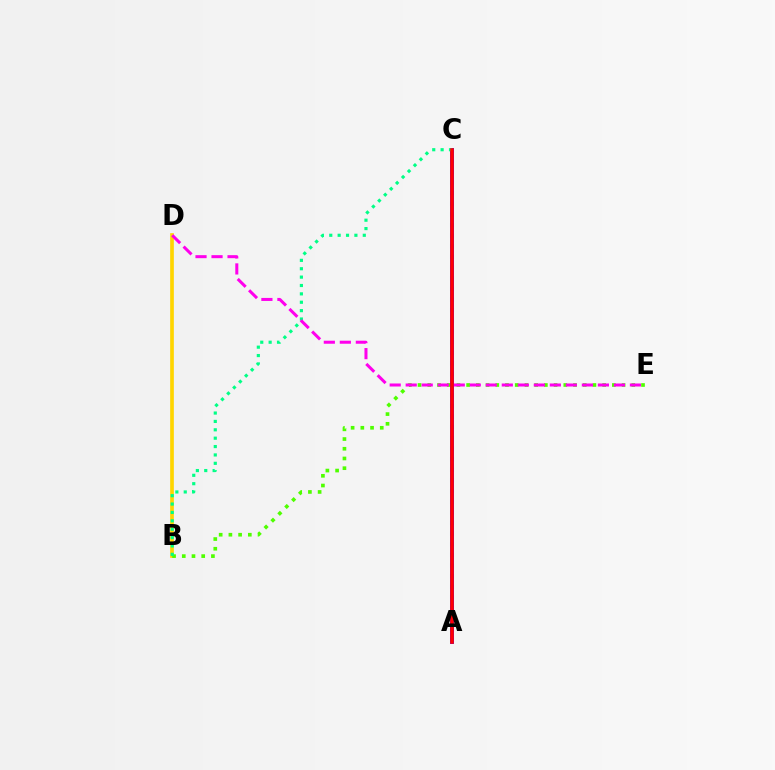{('A', 'C'): [{'color': '#009eff', 'line_style': 'dotted', 'thickness': 2.89}, {'color': '#3700ff', 'line_style': 'solid', 'thickness': 2.78}, {'color': '#ff0000', 'line_style': 'solid', 'thickness': 2.57}], ('B', 'D'): [{'color': '#ffd500', 'line_style': 'solid', 'thickness': 2.65}], ('B', 'E'): [{'color': '#4fff00', 'line_style': 'dotted', 'thickness': 2.64}], ('B', 'C'): [{'color': '#00ff86', 'line_style': 'dotted', 'thickness': 2.28}], ('D', 'E'): [{'color': '#ff00ed', 'line_style': 'dashed', 'thickness': 2.18}]}